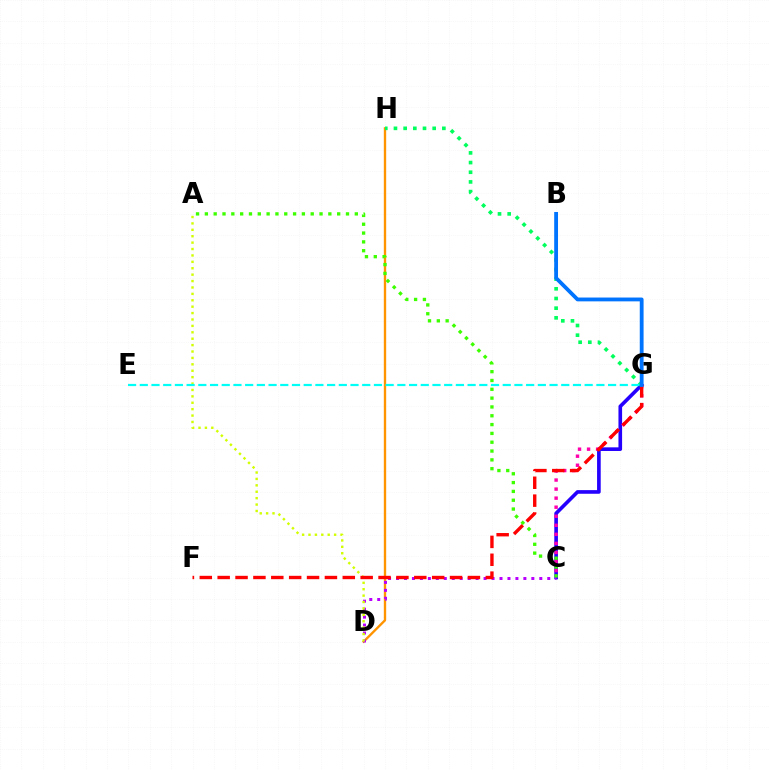{('D', 'H'): [{'color': '#ff9400', 'line_style': 'solid', 'thickness': 1.7}], ('C', 'G'): [{'color': '#2500ff', 'line_style': 'solid', 'thickness': 2.62}, {'color': '#ff00ac', 'line_style': 'dotted', 'thickness': 2.46}], ('C', 'D'): [{'color': '#b900ff', 'line_style': 'dotted', 'thickness': 2.16}], ('A', 'C'): [{'color': '#3dff00', 'line_style': 'dotted', 'thickness': 2.4}], ('A', 'D'): [{'color': '#d1ff00', 'line_style': 'dotted', 'thickness': 1.74}], ('G', 'H'): [{'color': '#00ff5c', 'line_style': 'dotted', 'thickness': 2.63}], ('E', 'G'): [{'color': '#00fff6', 'line_style': 'dashed', 'thickness': 1.59}], ('F', 'G'): [{'color': '#ff0000', 'line_style': 'dashed', 'thickness': 2.43}], ('B', 'G'): [{'color': '#0074ff', 'line_style': 'solid', 'thickness': 2.75}]}